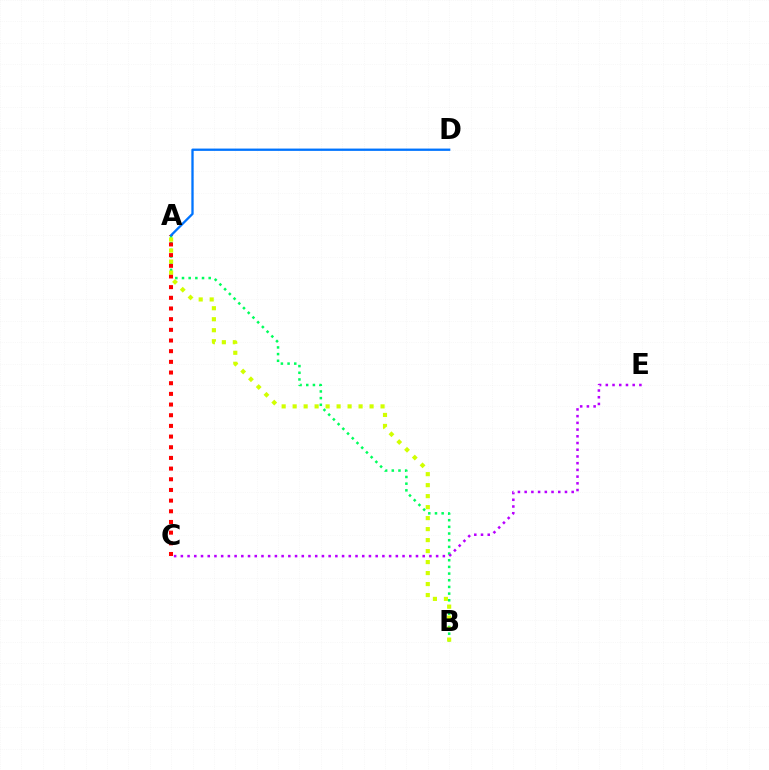{('A', 'B'): [{'color': '#00ff5c', 'line_style': 'dotted', 'thickness': 1.81}, {'color': '#d1ff00', 'line_style': 'dotted', 'thickness': 2.99}], ('A', 'C'): [{'color': '#ff0000', 'line_style': 'dotted', 'thickness': 2.9}], ('C', 'E'): [{'color': '#b900ff', 'line_style': 'dotted', 'thickness': 1.83}], ('A', 'D'): [{'color': '#0074ff', 'line_style': 'solid', 'thickness': 1.67}]}